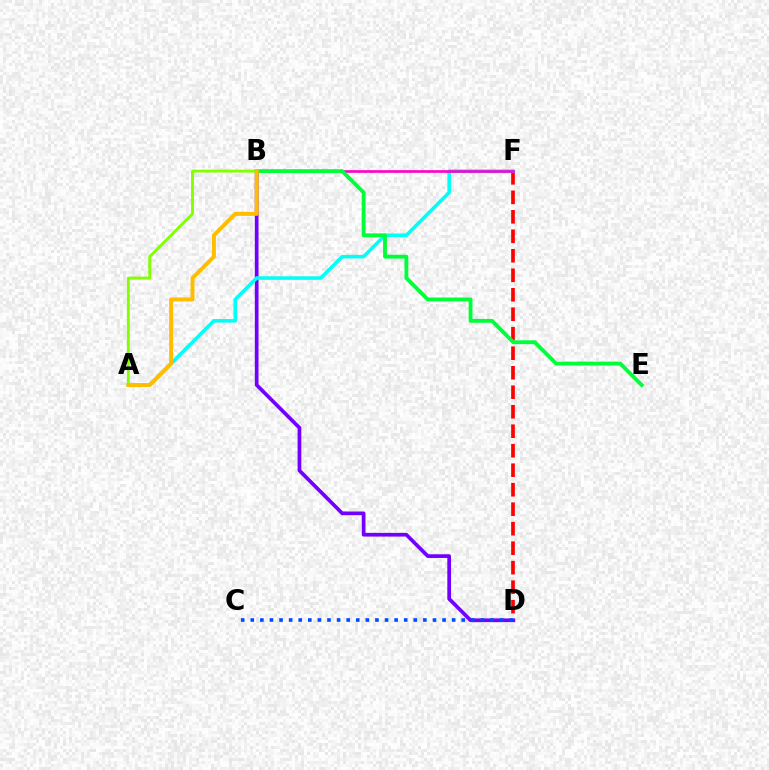{('B', 'D'): [{'color': '#7200ff', 'line_style': 'solid', 'thickness': 2.67}], ('A', 'B'): [{'color': '#84ff00', 'line_style': 'solid', 'thickness': 2.07}, {'color': '#ffbd00', 'line_style': 'solid', 'thickness': 2.85}], ('D', 'F'): [{'color': '#ff0000', 'line_style': 'dashed', 'thickness': 2.65}], ('A', 'F'): [{'color': '#00fff6', 'line_style': 'solid', 'thickness': 2.57}], ('B', 'F'): [{'color': '#ff00cf', 'line_style': 'solid', 'thickness': 1.93}], ('B', 'E'): [{'color': '#00ff39', 'line_style': 'solid', 'thickness': 2.76}], ('C', 'D'): [{'color': '#004bff', 'line_style': 'dotted', 'thickness': 2.61}]}